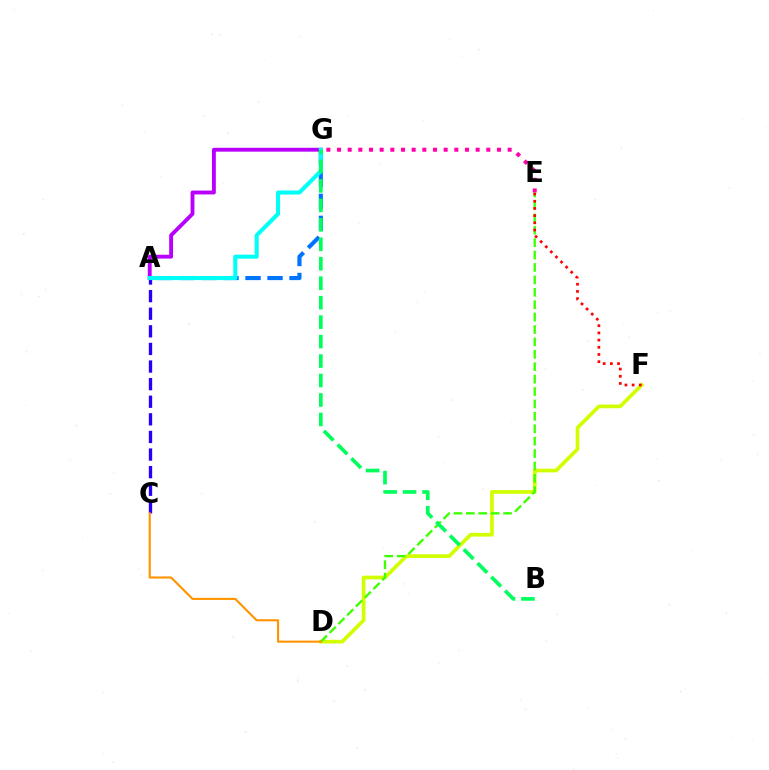{('E', 'G'): [{'color': '#ff00ac', 'line_style': 'dotted', 'thickness': 2.9}], ('A', 'G'): [{'color': '#0074ff', 'line_style': 'dashed', 'thickness': 2.99}, {'color': '#b900ff', 'line_style': 'solid', 'thickness': 2.78}, {'color': '#00fff6', 'line_style': 'solid', 'thickness': 2.91}], ('A', 'C'): [{'color': '#2500ff', 'line_style': 'dashed', 'thickness': 2.39}], ('D', 'F'): [{'color': '#d1ff00', 'line_style': 'solid', 'thickness': 2.66}], ('D', 'E'): [{'color': '#3dff00', 'line_style': 'dashed', 'thickness': 1.69}], ('C', 'D'): [{'color': '#ff9400', 'line_style': 'solid', 'thickness': 1.52}], ('E', 'F'): [{'color': '#ff0000', 'line_style': 'dotted', 'thickness': 1.95}], ('B', 'G'): [{'color': '#00ff5c', 'line_style': 'dashed', 'thickness': 2.64}]}